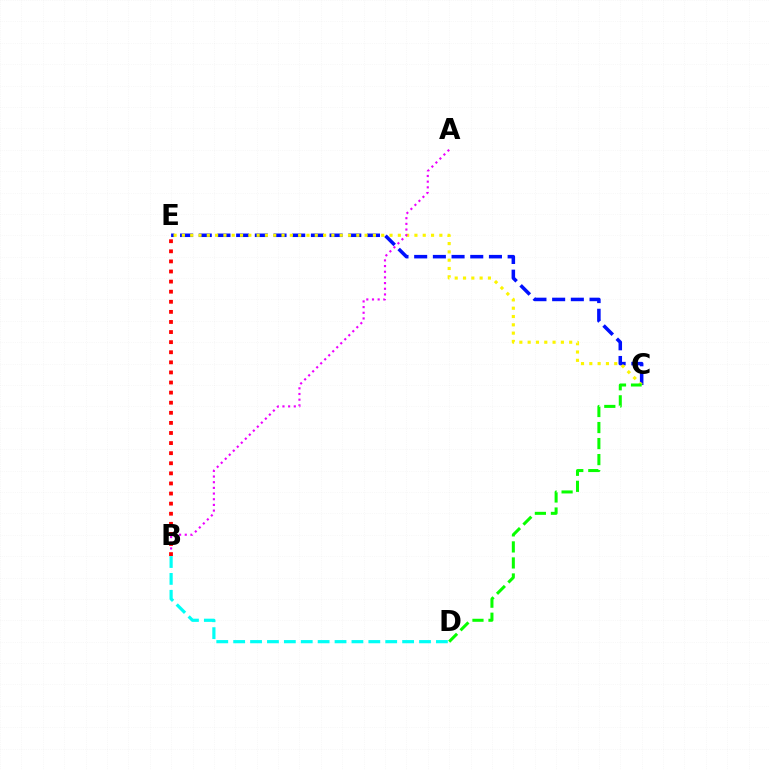{('C', 'E'): [{'color': '#0010ff', 'line_style': 'dashed', 'thickness': 2.54}, {'color': '#fcf500', 'line_style': 'dotted', 'thickness': 2.26}], ('A', 'B'): [{'color': '#ee00ff', 'line_style': 'dotted', 'thickness': 1.54}], ('C', 'D'): [{'color': '#08ff00', 'line_style': 'dashed', 'thickness': 2.18}], ('B', 'E'): [{'color': '#ff0000', 'line_style': 'dotted', 'thickness': 2.74}], ('B', 'D'): [{'color': '#00fff6', 'line_style': 'dashed', 'thickness': 2.3}]}